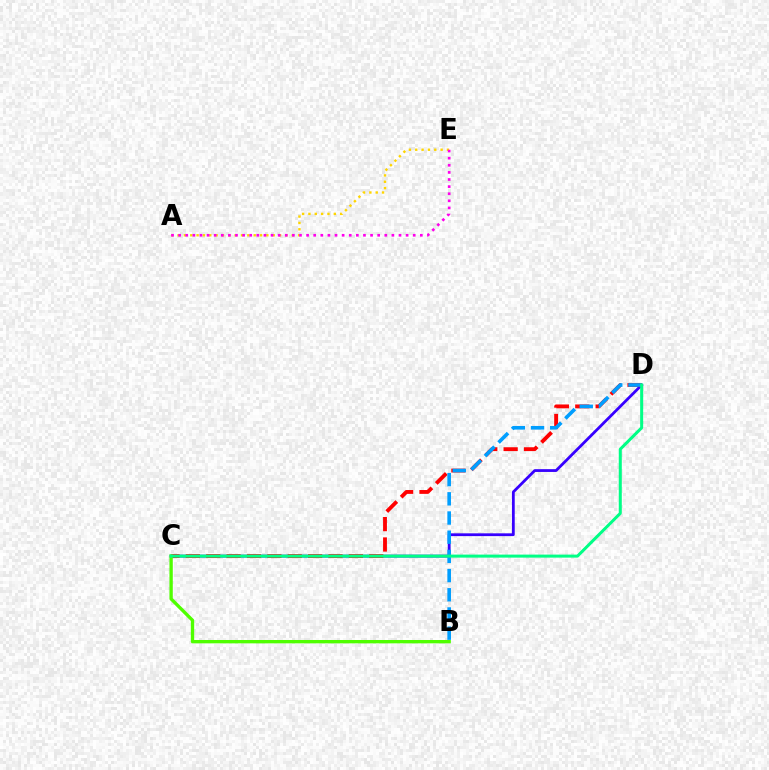{('C', 'D'): [{'color': '#3700ff', 'line_style': 'solid', 'thickness': 2.01}, {'color': '#ff0000', 'line_style': 'dashed', 'thickness': 2.77}, {'color': '#00ff86', 'line_style': 'solid', 'thickness': 2.18}], ('A', 'E'): [{'color': '#ffd500', 'line_style': 'dotted', 'thickness': 1.72}, {'color': '#ff00ed', 'line_style': 'dotted', 'thickness': 1.93}], ('B', 'D'): [{'color': '#009eff', 'line_style': 'dashed', 'thickness': 2.61}], ('B', 'C'): [{'color': '#4fff00', 'line_style': 'solid', 'thickness': 2.4}]}